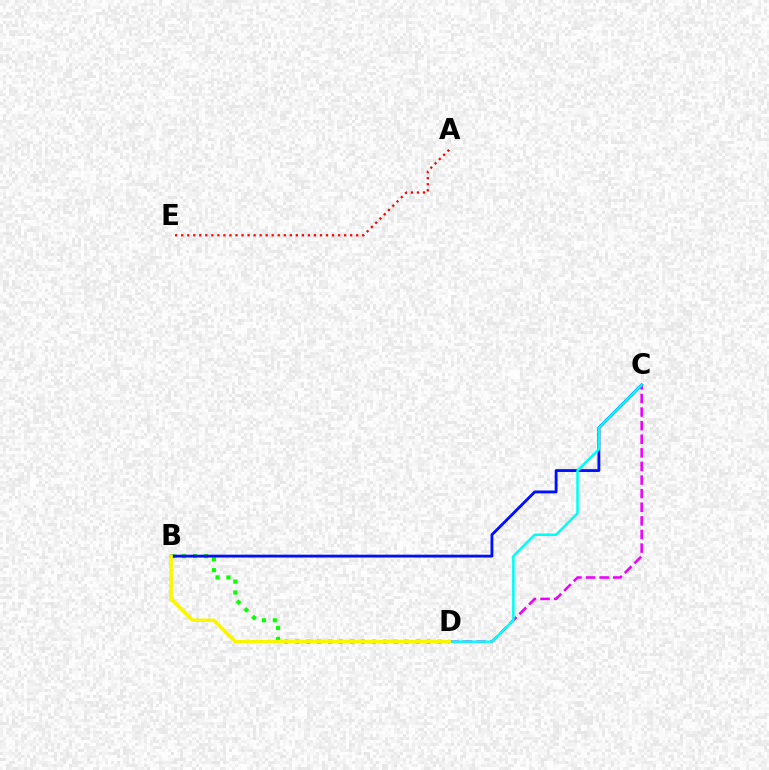{('B', 'D'): [{'color': '#08ff00', 'line_style': 'dotted', 'thickness': 2.97}, {'color': '#fcf500', 'line_style': 'solid', 'thickness': 2.51}], ('C', 'D'): [{'color': '#ee00ff', 'line_style': 'dashed', 'thickness': 1.85}, {'color': '#00fff6', 'line_style': 'solid', 'thickness': 1.82}], ('B', 'C'): [{'color': '#0010ff', 'line_style': 'solid', 'thickness': 2.05}], ('A', 'E'): [{'color': '#ff0000', 'line_style': 'dotted', 'thickness': 1.64}]}